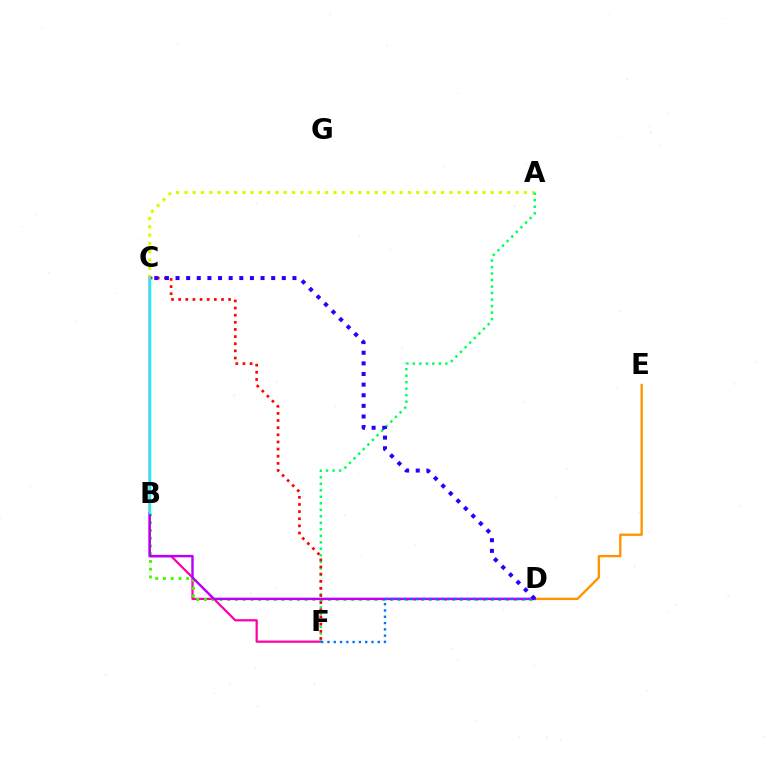{('D', 'E'): [{'color': '#ff9400', 'line_style': 'solid', 'thickness': 1.68}], ('A', 'C'): [{'color': '#d1ff00', 'line_style': 'dotted', 'thickness': 2.25}], ('C', 'F'): [{'color': '#ff00ac', 'line_style': 'solid', 'thickness': 1.61}, {'color': '#ff0000', 'line_style': 'dotted', 'thickness': 1.94}], ('B', 'D'): [{'color': '#3dff00', 'line_style': 'dotted', 'thickness': 2.11}, {'color': '#b900ff', 'line_style': 'solid', 'thickness': 1.76}], ('A', 'F'): [{'color': '#00ff5c', 'line_style': 'dotted', 'thickness': 1.77}], ('D', 'F'): [{'color': '#0074ff', 'line_style': 'dotted', 'thickness': 1.71}], ('B', 'C'): [{'color': '#00fff6', 'line_style': 'solid', 'thickness': 1.71}], ('C', 'D'): [{'color': '#2500ff', 'line_style': 'dotted', 'thickness': 2.89}]}